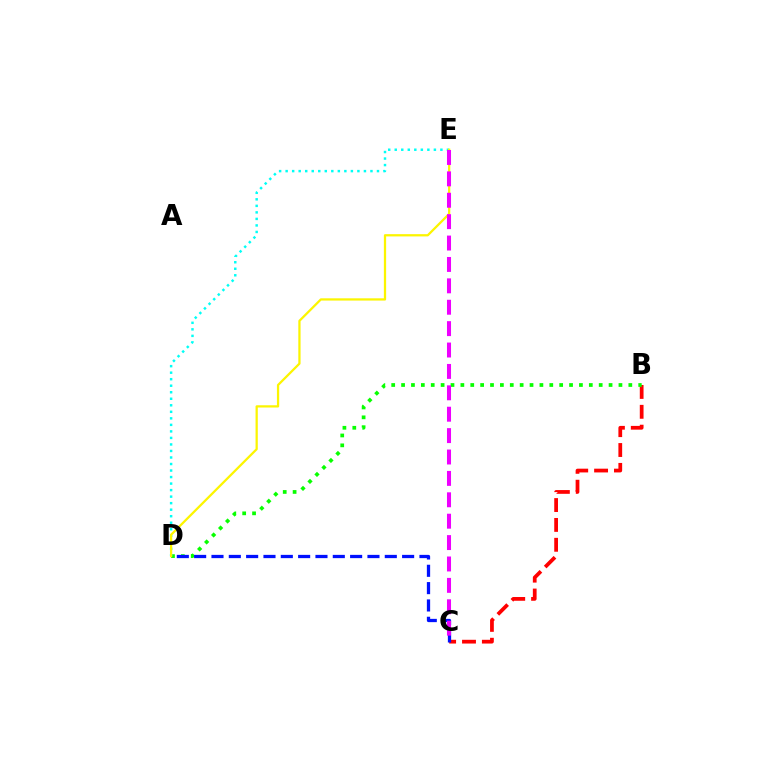{('B', 'C'): [{'color': '#ff0000', 'line_style': 'dashed', 'thickness': 2.7}], ('B', 'D'): [{'color': '#08ff00', 'line_style': 'dotted', 'thickness': 2.68}], ('D', 'E'): [{'color': '#00fff6', 'line_style': 'dotted', 'thickness': 1.77}, {'color': '#fcf500', 'line_style': 'solid', 'thickness': 1.62}], ('C', 'D'): [{'color': '#0010ff', 'line_style': 'dashed', 'thickness': 2.35}], ('C', 'E'): [{'color': '#ee00ff', 'line_style': 'dashed', 'thickness': 2.91}]}